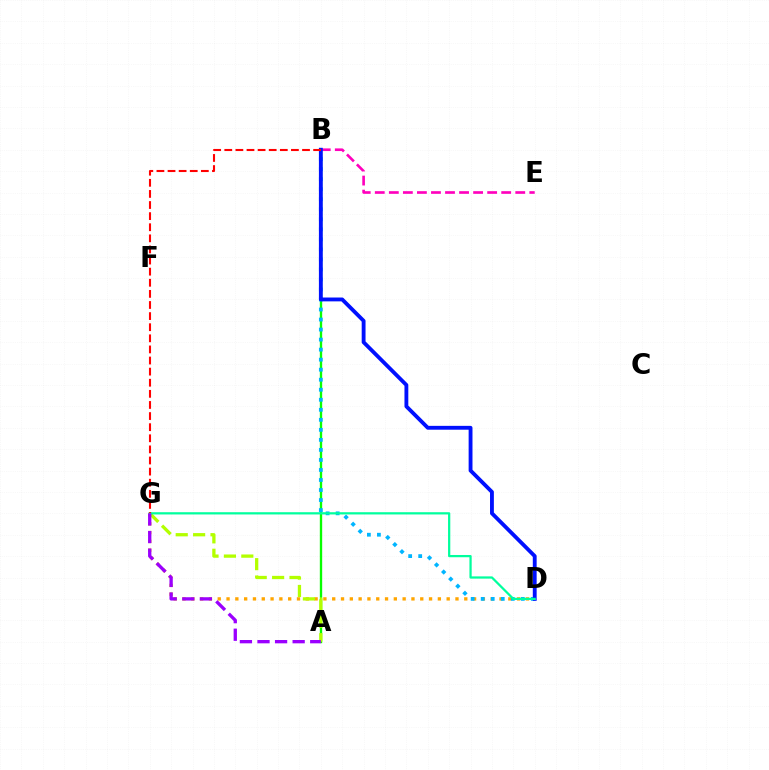{('D', 'G'): [{'color': '#ffa500', 'line_style': 'dotted', 'thickness': 2.39}, {'color': '#00ff9d', 'line_style': 'solid', 'thickness': 1.61}], ('A', 'B'): [{'color': '#08ff00', 'line_style': 'solid', 'thickness': 1.7}], ('B', 'E'): [{'color': '#ff00bd', 'line_style': 'dashed', 'thickness': 1.91}], ('B', 'D'): [{'color': '#00b5ff', 'line_style': 'dotted', 'thickness': 2.72}, {'color': '#0010ff', 'line_style': 'solid', 'thickness': 2.77}], ('A', 'G'): [{'color': '#b3ff00', 'line_style': 'dashed', 'thickness': 2.36}, {'color': '#9b00ff', 'line_style': 'dashed', 'thickness': 2.39}], ('B', 'G'): [{'color': '#ff0000', 'line_style': 'dashed', 'thickness': 1.51}]}